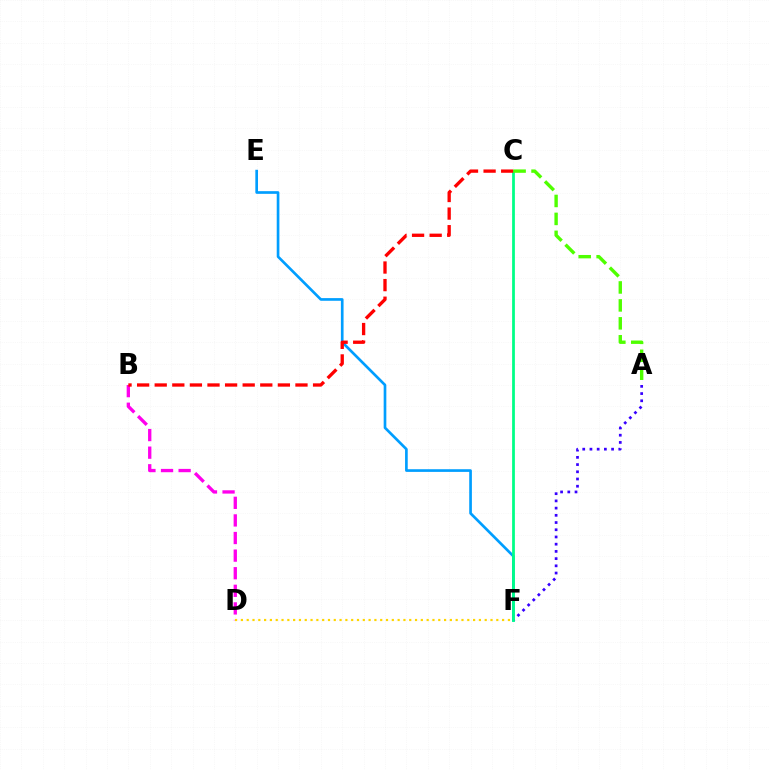{('E', 'F'): [{'color': '#009eff', 'line_style': 'solid', 'thickness': 1.92}], ('B', 'D'): [{'color': '#ff00ed', 'line_style': 'dashed', 'thickness': 2.39}], ('A', 'F'): [{'color': '#3700ff', 'line_style': 'dotted', 'thickness': 1.96}], ('C', 'F'): [{'color': '#00ff86', 'line_style': 'solid', 'thickness': 1.99}], ('B', 'C'): [{'color': '#ff0000', 'line_style': 'dashed', 'thickness': 2.39}], ('D', 'F'): [{'color': '#ffd500', 'line_style': 'dotted', 'thickness': 1.58}], ('A', 'C'): [{'color': '#4fff00', 'line_style': 'dashed', 'thickness': 2.44}]}